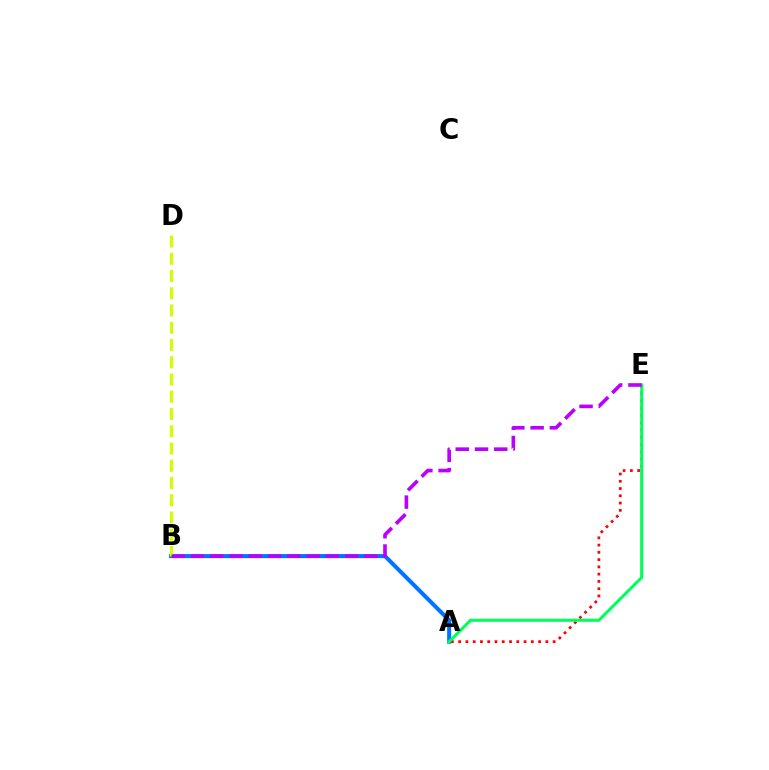{('A', 'E'): [{'color': '#ff0000', 'line_style': 'dotted', 'thickness': 1.97}, {'color': '#00ff5c', 'line_style': 'solid', 'thickness': 2.2}], ('A', 'B'): [{'color': '#0074ff', 'line_style': 'solid', 'thickness': 2.91}], ('B', 'D'): [{'color': '#d1ff00', 'line_style': 'dashed', 'thickness': 2.34}], ('B', 'E'): [{'color': '#b900ff', 'line_style': 'dashed', 'thickness': 2.62}]}